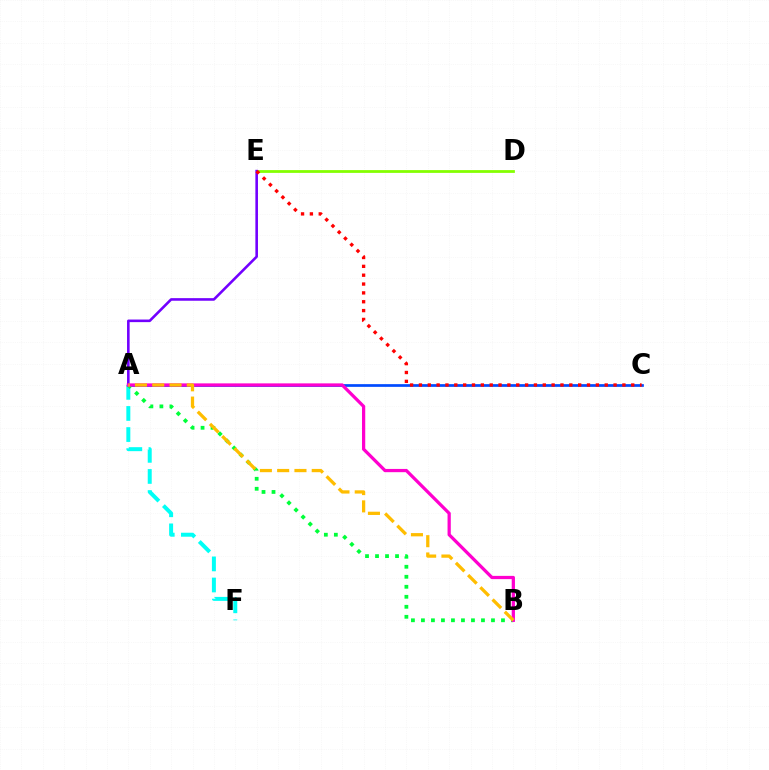{('D', 'E'): [{'color': '#84ff00', 'line_style': 'solid', 'thickness': 1.99}], ('A', 'C'): [{'color': '#004bff', 'line_style': 'solid', 'thickness': 1.95}], ('A', 'F'): [{'color': '#00fff6', 'line_style': 'dashed', 'thickness': 2.87}], ('A', 'E'): [{'color': '#7200ff', 'line_style': 'solid', 'thickness': 1.87}], ('A', 'B'): [{'color': '#00ff39', 'line_style': 'dotted', 'thickness': 2.72}, {'color': '#ff00cf', 'line_style': 'solid', 'thickness': 2.34}, {'color': '#ffbd00', 'line_style': 'dashed', 'thickness': 2.35}], ('C', 'E'): [{'color': '#ff0000', 'line_style': 'dotted', 'thickness': 2.4}]}